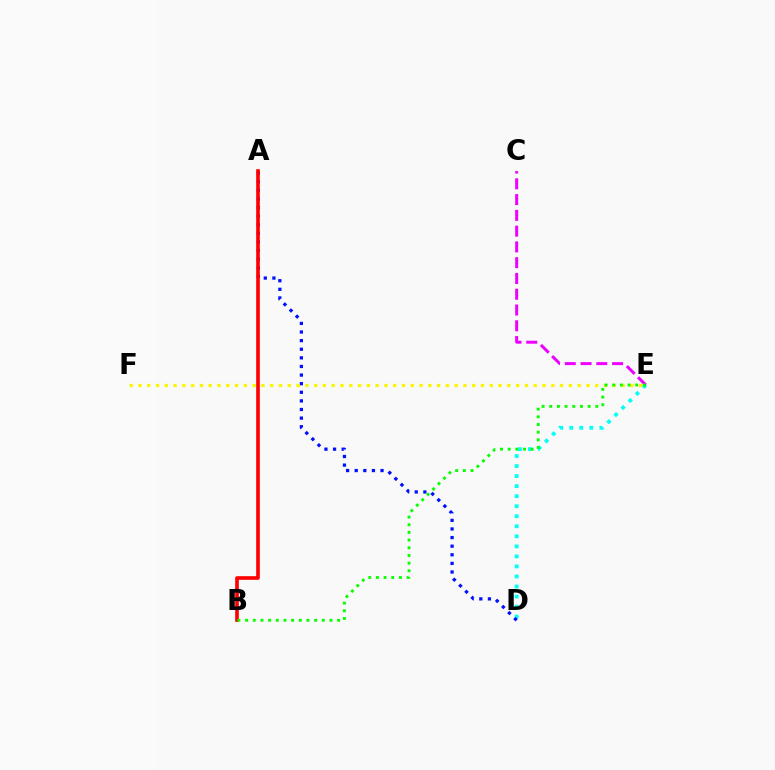{('D', 'E'): [{'color': '#00fff6', 'line_style': 'dotted', 'thickness': 2.73}], ('C', 'E'): [{'color': '#ee00ff', 'line_style': 'dashed', 'thickness': 2.14}], ('A', 'D'): [{'color': '#0010ff', 'line_style': 'dotted', 'thickness': 2.34}], ('E', 'F'): [{'color': '#fcf500', 'line_style': 'dotted', 'thickness': 2.39}], ('A', 'B'): [{'color': '#ff0000', 'line_style': 'solid', 'thickness': 2.61}], ('B', 'E'): [{'color': '#08ff00', 'line_style': 'dotted', 'thickness': 2.08}]}